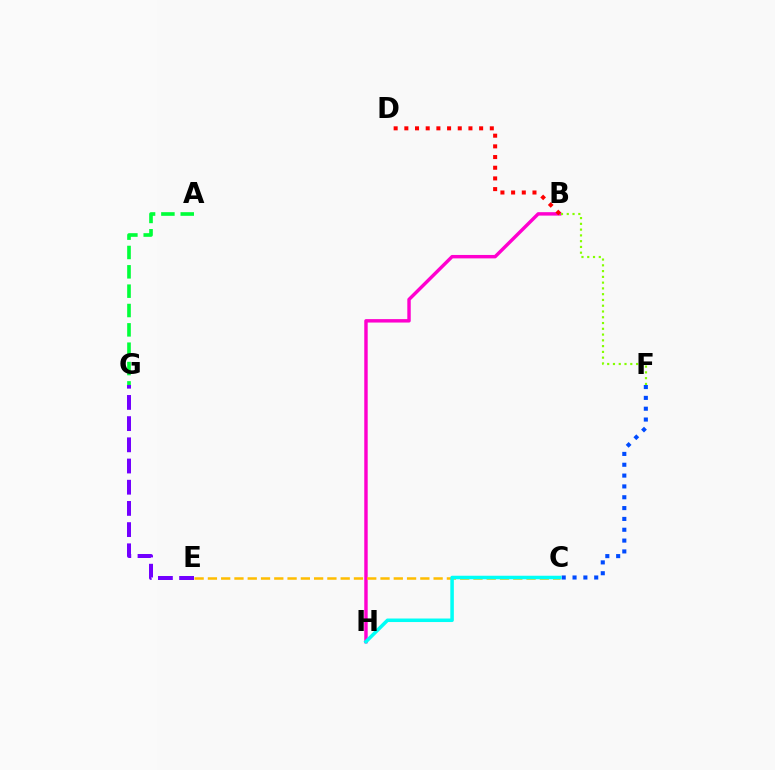{('C', 'F'): [{'color': '#004bff', 'line_style': 'dotted', 'thickness': 2.94}], ('B', 'H'): [{'color': '#ff00cf', 'line_style': 'solid', 'thickness': 2.47}], ('B', 'D'): [{'color': '#ff0000', 'line_style': 'dotted', 'thickness': 2.9}], ('B', 'F'): [{'color': '#84ff00', 'line_style': 'dotted', 'thickness': 1.57}], ('A', 'G'): [{'color': '#00ff39', 'line_style': 'dashed', 'thickness': 2.63}], ('C', 'E'): [{'color': '#ffbd00', 'line_style': 'dashed', 'thickness': 1.8}], ('E', 'G'): [{'color': '#7200ff', 'line_style': 'dashed', 'thickness': 2.88}], ('C', 'H'): [{'color': '#00fff6', 'line_style': 'solid', 'thickness': 2.54}]}